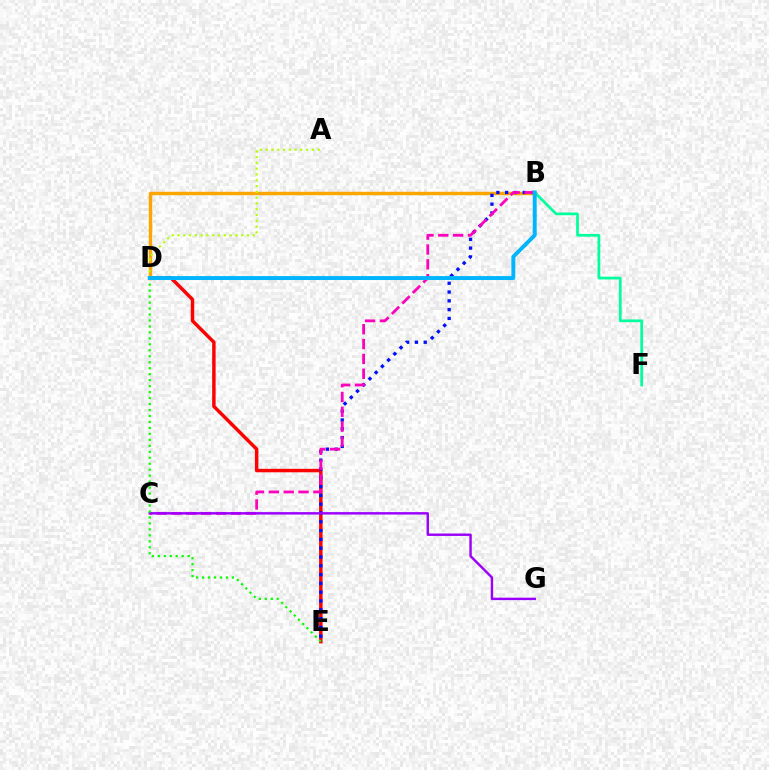{('D', 'E'): [{'color': '#ff0000', 'line_style': 'solid', 'thickness': 2.49}, {'color': '#08ff00', 'line_style': 'dotted', 'thickness': 1.62}], ('B', 'D'): [{'color': '#ffa500', 'line_style': 'solid', 'thickness': 2.48}, {'color': '#00b5ff', 'line_style': 'solid', 'thickness': 2.83}], ('B', 'E'): [{'color': '#0010ff', 'line_style': 'dotted', 'thickness': 2.39}], ('B', 'C'): [{'color': '#ff00bd', 'line_style': 'dashed', 'thickness': 2.02}], ('A', 'D'): [{'color': '#b3ff00', 'line_style': 'dotted', 'thickness': 1.57}], ('B', 'F'): [{'color': '#00ff9d', 'line_style': 'solid', 'thickness': 1.96}], ('C', 'G'): [{'color': '#9b00ff', 'line_style': 'solid', 'thickness': 1.75}]}